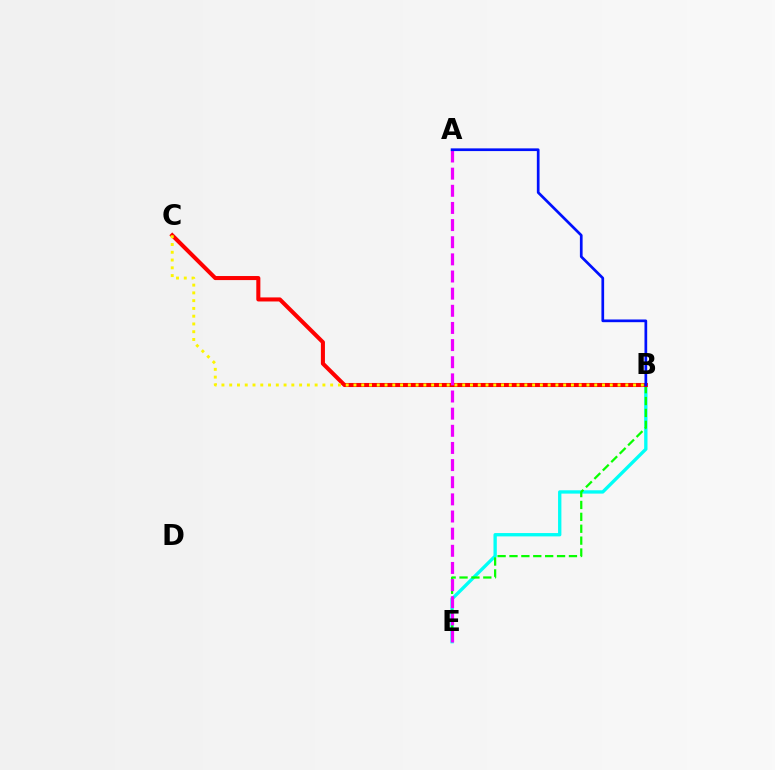{('B', 'E'): [{'color': '#00fff6', 'line_style': 'solid', 'thickness': 2.4}, {'color': '#08ff00', 'line_style': 'dashed', 'thickness': 1.62}], ('B', 'C'): [{'color': '#ff0000', 'line_style': 'solid', 'thickness': 2.92}, {'color': '#fcf500', 'line_style': 'dotted', 'thickness': 2.11}], ('A', 'E'): [{'color': '#ee00ff', 'line_style': 'dashed', 'thickness': 2.33}], ('A', 'B'): [{'color': '#0010ff', 'line_style': 'solid', 'thickness': 1.95}]}